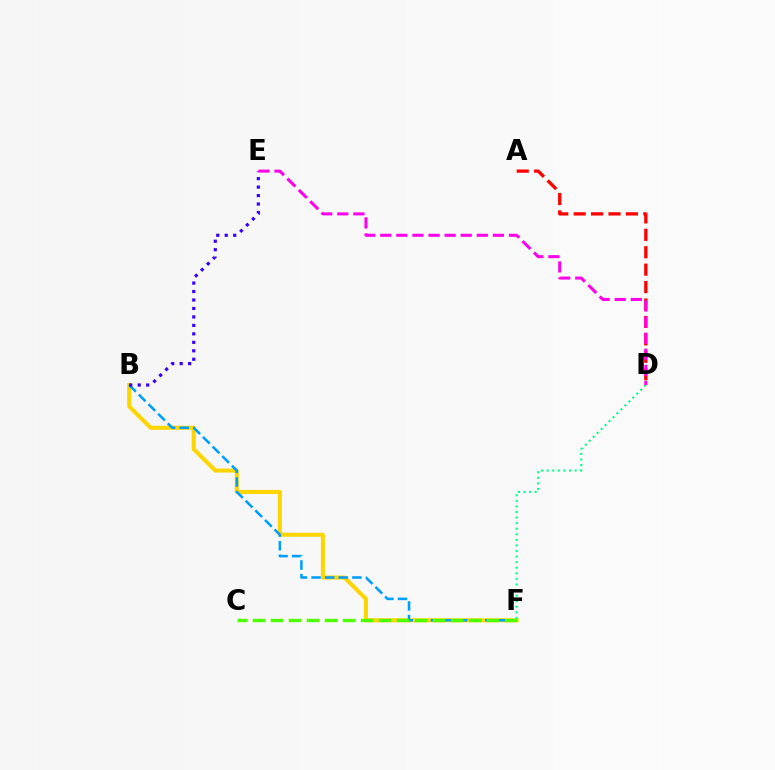{('B', 'F'): [{'color': '#ffd500', 'line_style': 'solid', 'thickness': 2.92}, {'color': '#009eff', 'line_style': 'dashed', 'thickness': 1.85}], ('D', 'F'): [{'color': '#00ff86', 'line_style': 'dotted', 'thickness': 1.51}], ('C', 'F'): [{'color': '#4fff00', 'line_style': 'dashed', 'thickness': 2.45}], ('A', 'D'): [{'color': '#ff0000', 'line_style': 'dashed', 'thickness': 2.37}], ('B', 'E'): [{'color': '#3700ff', 'line_style': 'dotted', 'thickness': 2.3}], ('D', 'E'): [{'color': '#ff00ed', 'line_style': 'dashed', 'thickness': 2.19}]}